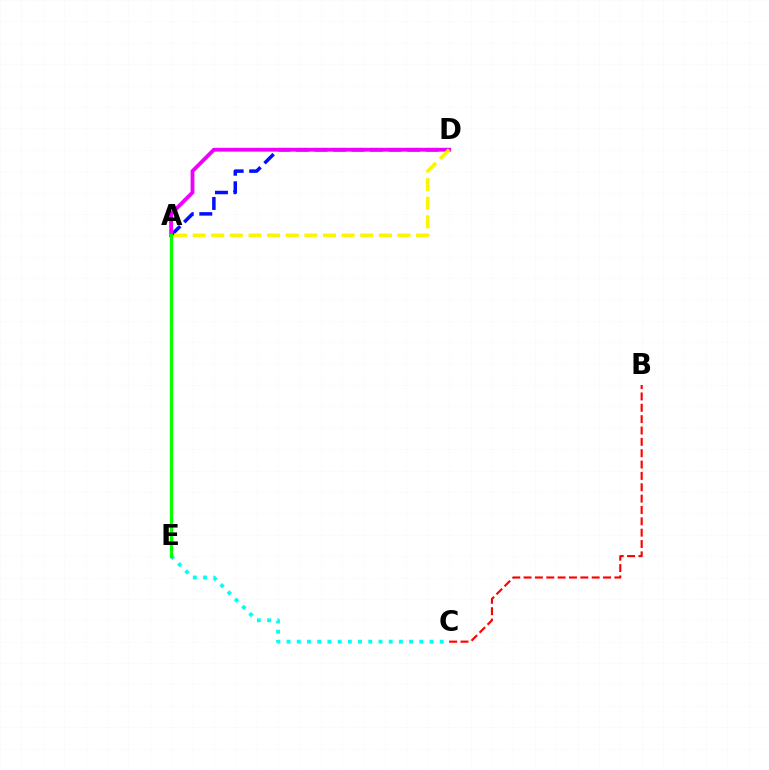{('C', 'E'): [{'color': '#00fff6', 'line_style': 'dotted', 'thickness': 2.78}], ('A', 'D'): [{'color': '#0010ff', 'line_style': 'dashed', 'thickness': 2.52}, {'color': '#ee00ff', 'line_style': 'solid', 'thickness': 2.76}, {'color': '#fcf500', 'line_style': 'dashed', 'thickness': 2.53}], ('B', 'C'): [{'color': '#ff0000', 'line_style': 'dashed', 'thickness': 1.54}], ('A', 'E'): [{'color': '#08ff00', 'line_style': 'solid', 'thickness': 2.33}]}